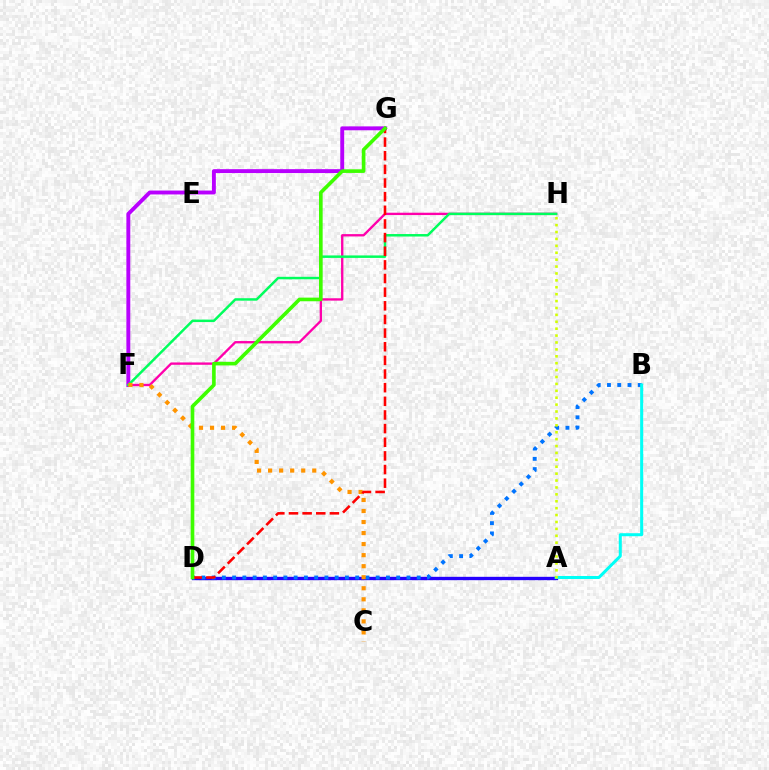{('F', 'G'): [{'color': '#b900ff', 'line_style': 'solid', 'thickness': 2.8}], ('F', 'H'): [{'color': '#ff00ac', 'line_style': 'solid', 'thickness': 1.68}, {'color': '#00ff5c', 'line_style': 'solid', 'thickness': 1.79}], ('A', 'D'): [{'color': '#2500ff', 'line_style': 'solid', 'thickness': 2.41}], ('B', 'D'): [{'color': '#0074ff', 'line_style': 'dotted', 'thickness': 2.79}], ('A', 'B'): [{'color': '#00fff6', 'line_style': 'solid', 'thickness': 2.17}], ('A', 'H'): [{'color': '#d1ff00', 'line_style': 'dotted', 'thickness': 1.88}], ('C', 'F'): [{'color': '#ff9400', 'line_style': 'dotted', 'thickness': 3.0}], ('D', 'G'): [{'color': '#ff0000', 'line_style': 'dashed', 'thickness': 1.85}, {'color': '#3dff00', 'line_style': 'solid', 'thickness': 2.62}]}